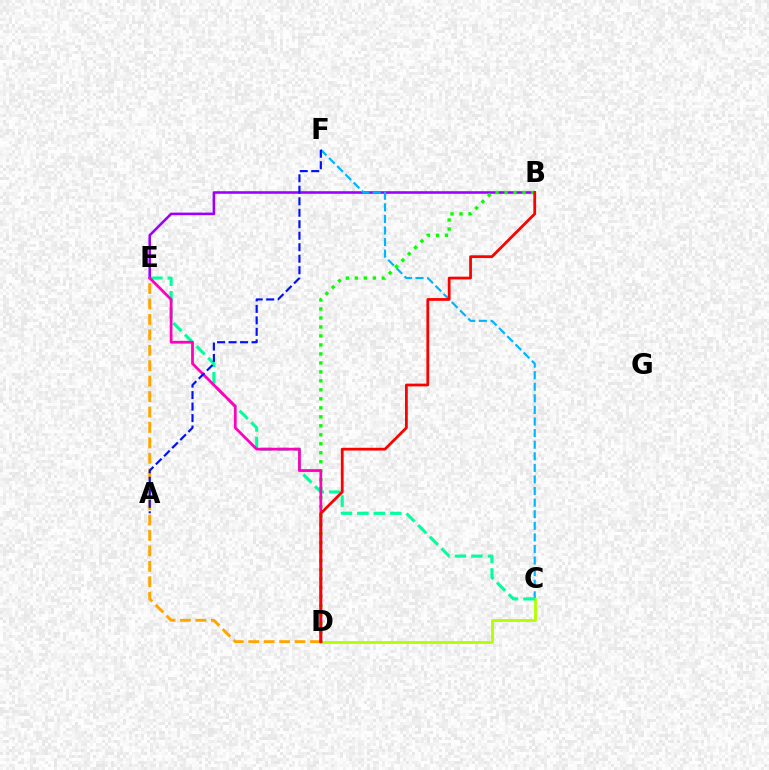{('B', 'E'): [{'color': '#9b00ff', 'line_style': 'solid', 'thickness': 1.86}], ('C', 'F'): [{'color': '#00b5ff', 'line_style': 'dashed', 'thickness': 1.57}], ('C', 'D'): [{'color': '#b3ff00', 'line_style': 'solid', 'thickness': 2.05}], ('C', 'E'): [{'color': '#00ff9d', 'line_style': 'dashed', 'thickness': 2.24}], ('D', 'E'): [{'color': '#ffa500', 'line_style': 'dashed', 'thickness': 2.1}, {'color': '#ff00bd', 'line_style': 'solid', 'thickness': 1.98}], ('B', 'D'): [{'color': '#08ff00', 'line_style': 'dotted', 'thickness': 2.44}, {'color': '#ff0000', 'line_style': 'solid', 'thickness': 2.0}], ('A', 'F'): [{'color': '#0010ff', 'line_style': 'dashed', 'thickness': 1.56}]}